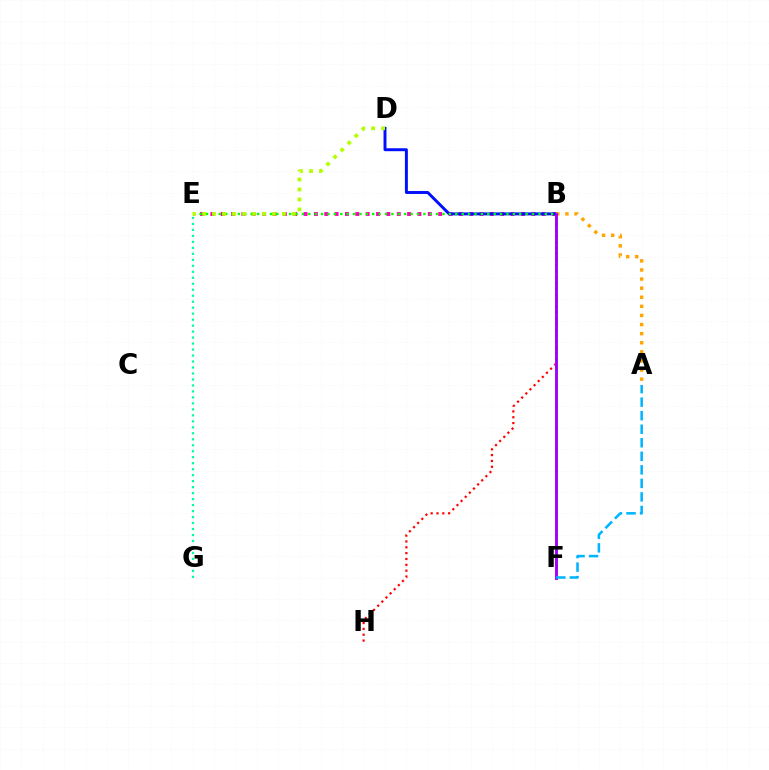{('B', 'E'): [{'color': '#ff00bd', 'line_style': 'dotted', 'thickness': 2.81}, {'color': '#08ff00', 'line_style': 'dotted', 'thickness': 1.74}], ('B', 'D'): [{'color': '#0010ff', 'line_style': 'solid', 'thickness': 2.12}], ('E', 'G'): [{'color': '#00ff9d', 'line_style': 'dotted', 'thickness': 1.63}], ('B', 'H'): [{'color': '#ff0000', 'line_style': 'dotted', 'thickness': 1.59}], ('A', 'B'): [{'color': '#ffa500', 'line_style': 'dotted', 'thickness': 2.47}], ('B', 'F'): [{'color': '#9b00ff', 'line_style': 'solid', 'thickness': 2.08}], ('D', 'E'): [{'color': '#b3ff00', 'line_style': 'dotted', 'thickness': 2.71}], ('A', 'F'): [{'color': '#00b5ff', 'line_style': 'dashed', 'thickness': 1.84}]}